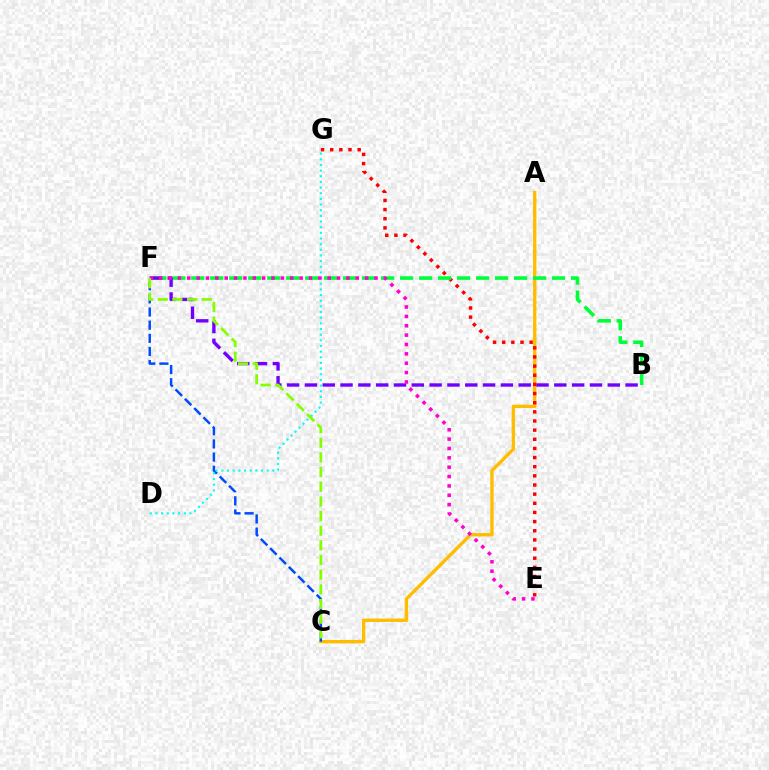{('A', 'C'): [{'color': '#ffbd00', 'line_style': 'solid', 'thickness': 2.41}], ('C', 'F'): [{'color': '#004bff', 'line_style': 'dashed', 'thickness': 1.79}, {'color': '#84ff00', 'line_style': 'dashed', 'thickness': 1.99}], ('E', 'G'): [{'color': '#ff0000', 'line_style': 'dotted', 'thickness': 2.49}], ('B', 'F'): [{'color': '#00ff39', 'line_style': 'dashed', 'thickness': 2.58}, {'color': '#7200ff', 'line_style': 'dashed', 'thickness': 2.42}], ('D', 'G'): [{'color': '#00fff6', 'line_style': 'dotted', 'thickness': 1.54}], ('E', 'F'): [{'color': '#ff00cf', 'line_style': 'dotted', 'thickness': 2.54}]}